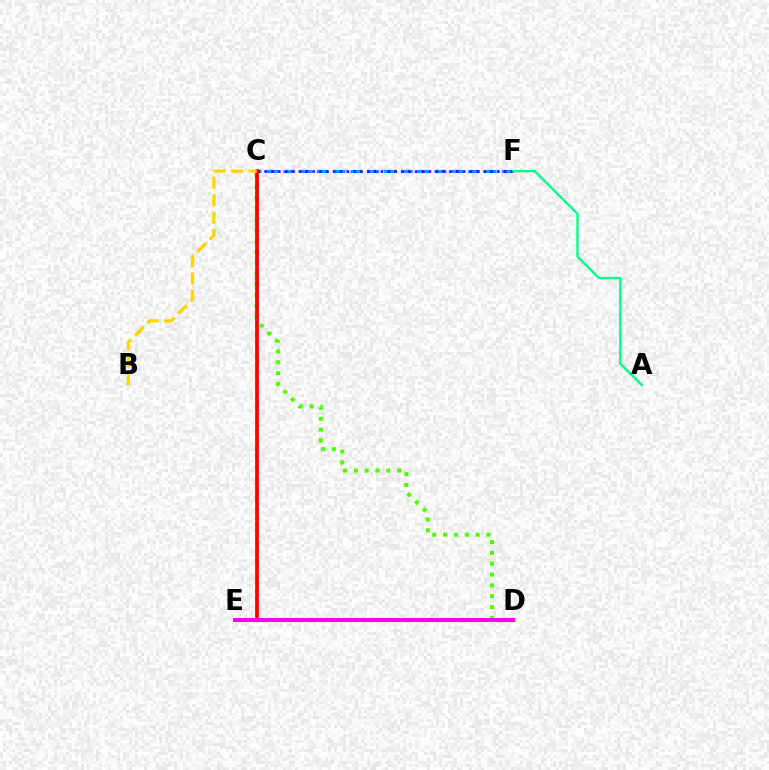{('C', 'F'): [{'color': '#009eff', 'line_style': 'dashed', 'thickness': 2.28}, {'color': '#3700ff', 'line_style': 'dotted', 'thickness': 1.86}], ('C', 'D'): [{'color': '#4fff00', 'line_style': 'dotted', 'thickness': 2.95}], ('C', 'E'): [{'color': '#ff0000', 'line_style': 'solid', 'thickness': 2.69}], ('D', 'E'): [{'color': '#ff00ed', 'line_style': 'solid', 'thickness': 2.9}], ('B', 'C'): [{'color': '#ffd500', 'line_style': 'dashed', 'thickness': 2.37}], ('A', 'F'): [{'color': '#00ff86', 'line_style': 'solid', 'thickness': 1.67}]}